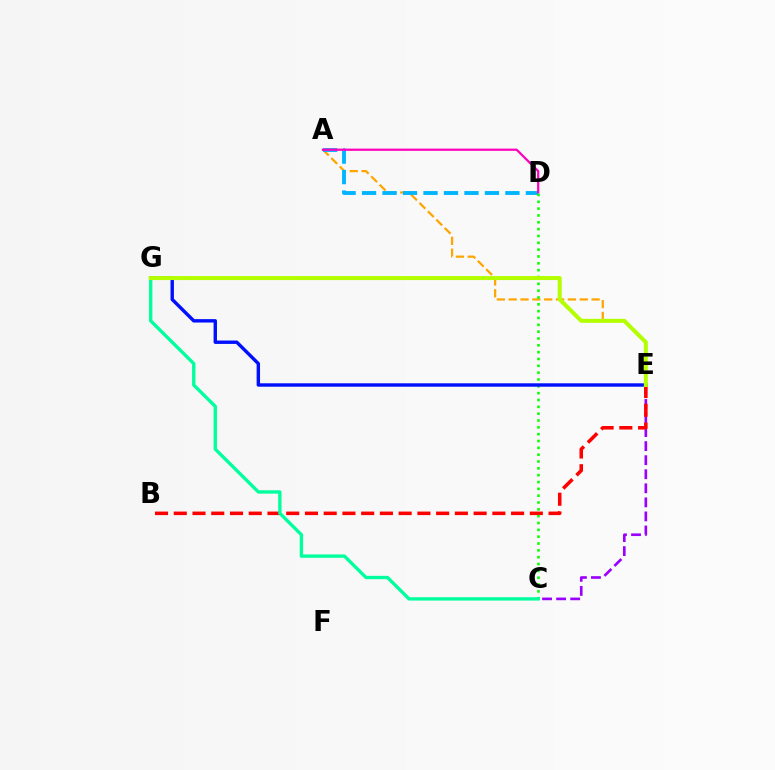{('A', 'E'): [{'color': '#ffa500', 'line_style': 'dashed', 'thickness': 1.61}], ('C', 'E'): [{'color': '#9b00ff', 'line_style': 'dashed', 'thickness': 1.91}], ('A', 'D'): [{'color': '#00b5ff', 'line_style': 'dashed', 'thickness': 2.78}, {'color': '#ff00bd', 'line_style': 'solid', 'thickness': 1.6}], ('B', 'E'): [{'color': '#ff0000', 'line_style': 'dashed', 'thickness': 2.55}], ('C', 'D'): [{'color': '#08ff00', 'line_style': 'dotted', 'thickness': 1.86}], ('C', 'G'): [{'color': '#00ff9d', 'line_style': 'solid', 'thickness': 2.41}], ('E', 'G'): [{'color': '#0010ff', 'line_style': 'solid', 'thickness': 2.45}, {'color': '#b3ff00', 'line_style': 'solid', 'thickness': 2.88}]}